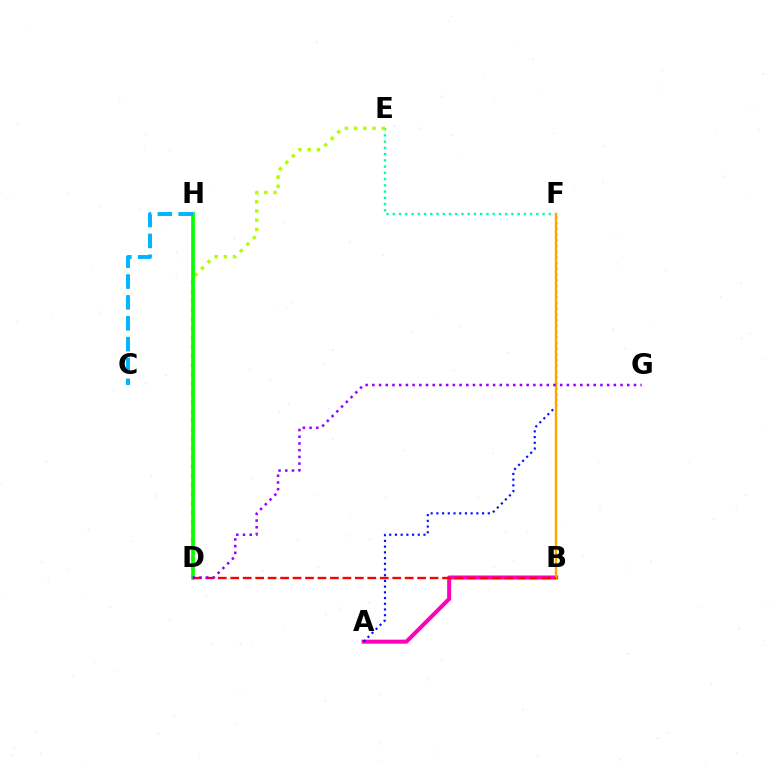{('E', 'F'): [{'color': '#00ff9d', 'line_style': 'dotted', 'thickness': 1.7}], ('A', 'B'): [{'color': '#ff00bd', 'line_style': 'solid', 'thickness': 2.9}], ('D', 'E'): [{'color': '#b3ff00', 'line_style': 'dotted', 'thickness': 2.5}], ('A', 'F'): [{'color': '#0010ff', 'line_style': 'dotted', 'thickness': 1.55}], ('D', 'H'): [{'color': '#08ff00', 'line_style': 'solid', 'thickness': 2.67}], ('B', 'F'): [{'color': '#ffa500', 'line_style': 'solid', 'thickness': 1.71}], ('C', 'H'): [{'color': '#00b5ff', 'line_style': 'dashed', 'thickness': 2.84}], ('B', 'D'): [{'color': '#ff0000', 'line_style': 'dashed', 'thickness': 1.69}], ('D', 'G'): [{'color': '#9b00ff', 'line_style': 'dotted', 'thickness': 1.82}]}